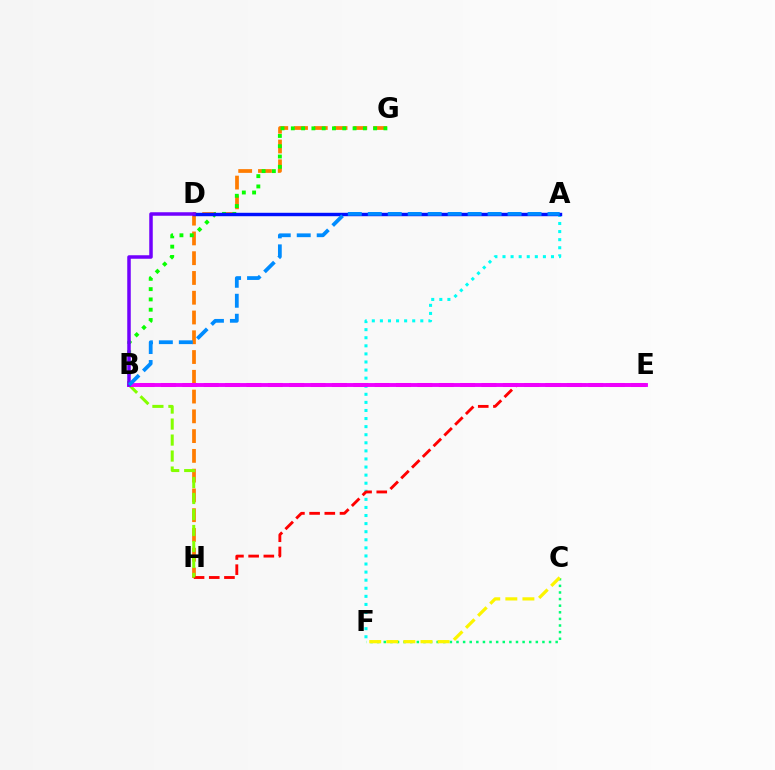{('A', 'F'): [{'color': '#00fff6', 'line_style': 'dotted', 'thickness': 2.2}], ('G', 'H'): [{'color': '#ff7c00', 'line_style': 'dashed', 'thickness': 2.69}], ('B', 'G'): [{'color': '#08ff00', 'line_style': 'dotted', 'thickness': 2.8}], ('E', 'H'): [{'color': '#ff0000', 'line_style': 'dashed', 'thickness': 2.06}], ('B', 'H'): [{'color': '#84ff00', 'line_style': 'dashed', 'thickness': 2.17}], ('B', 'E'): [{'color': '#ff0094', 'line_style': 'dashed', 'thickness': 2.9}, {'color': '#ee00ff', 'line_style': 'solid', 'thickness': 2.8}], ('A', 'D'): [{'color': '#0010ff', 'line_style': 'solid', 'thickness': 2.47}], ('B', 'D'): [{'color': '#7200ff', 'line_style': 'solid', 'thickness': 2.52}], ('A', 'B'): [{'color': '#008cff', 'line_style': 'dashed', 'thickness': 2.71}], ('C', 'F'): [{'color': '#00ff74', 'line_style': 'dotted', 'thickness': 1.8}, {'color': '#fcf500', 'line_style': 'dashed', 'thickness': 2.32}]}